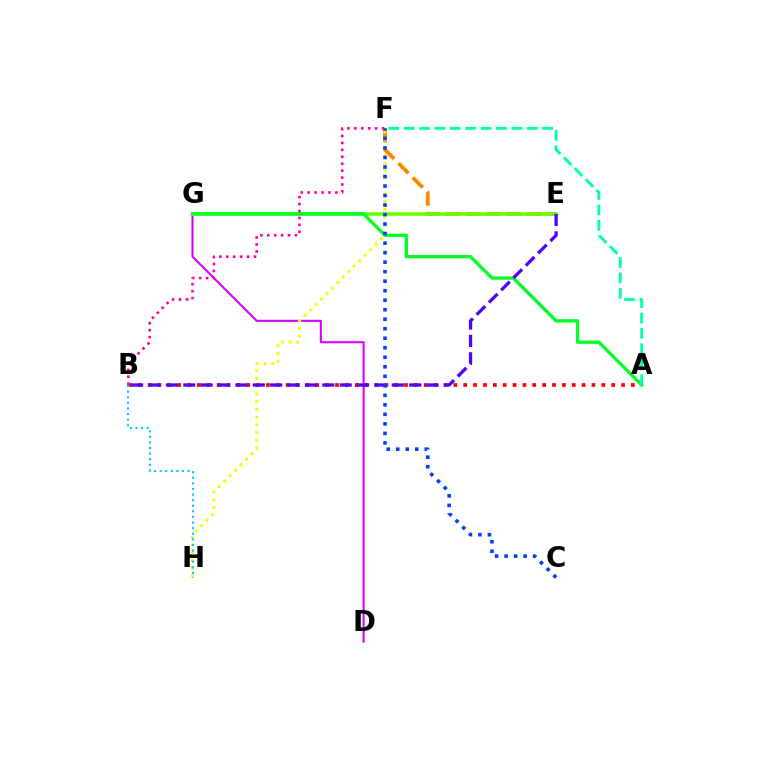{('D', 'G'): [{'color': '#d600ff', 'line_style': 'solid', 'thickness': 1.51}], ('E', 'F'): [{'color': '#ff8800', 'line_style': 'dashed', 'thickness': 2.75}], ('F', 'H'): [{'color': '#eeff00', 'line_style': 'dotted', 'thickness': 2.1}], ('A', 'B'): [{'color': '#ff0000', 'line_style': 'dotted', 'thickness': 2.68}], ('E', 'G'): [{'color': '#66ff00', 'line_style': 'solid', 'thickness': 2.54}], ('A', 'G'): [{'color': '#00ff27', 'line_style': 'solid', 'thickness': 2.38}], ('B', 'H'): [{'color': '#00c7ff', 'line_style': 'dotted', 'thickness': 1.52}], ('B', 'E'): [{'color': '#4f00ff', 'line_style': 'dashed', 'thickness': 2.36}], ('C', 'F'): [{'color': '#003fff', 'line_style': 'dotted', 'thickness': 2.58}], ('B', 'F'): [{'color': '#ff00a0', 'line_style': 'dotted', 'thickness': 1.88}], ('A', 'F'): [{'color': '#00ffaf', 'line_style': 'dashed', 'thickness': 2.09}]}